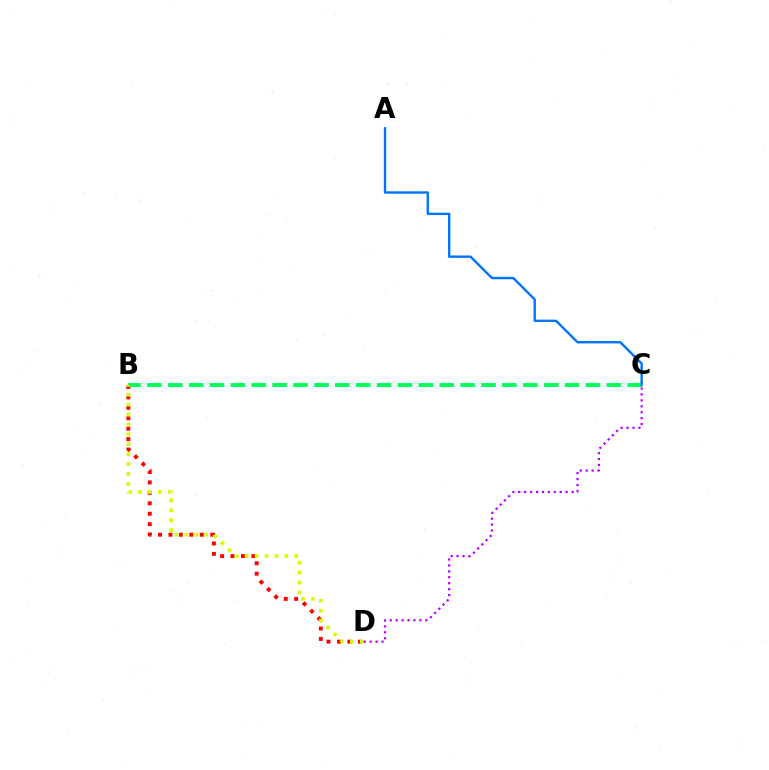{('B', 'C'): [{'color': '#00ff5c', 'line_style': 'dashed', 'thickness': 2.84}], ('A', 'C'): [{'color': '#0074ff', 'line_style': 'solid', 'thickness': 1.72}], ('B', 'D'): [{'color': '#ff0000', 'line_style': 'dotted', 'thickness': 2.83}, {'color': '#d1ff00', 'line_style': 'dotted', 'thickness': 2.69}], ('C', 'D'): [{'color': '#b900ff', 'line_style': 'dotted', 'thickness': 1.61}]}